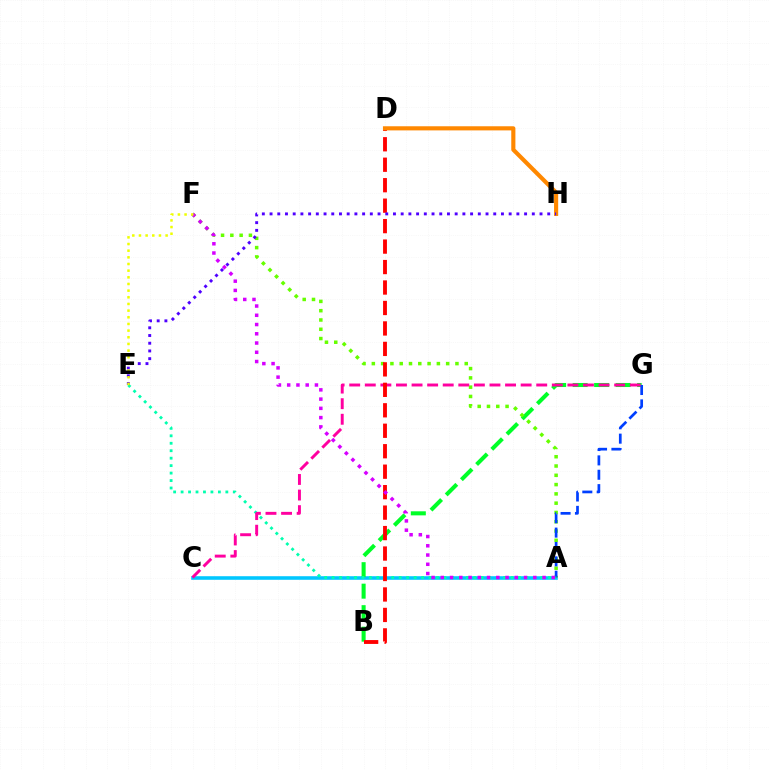{('A', 'C'): [{'color': '#00c7ff', 'line_style': 'solid', 'thickness': 2.57}], ('B', 'G'): [{'color': '#00ff27', 'line_style': 'dashed', 'thickness': 2.92}], ('A', 'F'): [{'color': '#66ff00', 'line_style': 'dotted', 'thickness': 2.52}, {'color': '#d600ff', 'line_style': 'dotted', 'thickness': 2.51}], ('A', 'G'): [{'color': '#003fff', 'line_style': 'dashed', 'thickness': 1.95}], ('A', 'E'): [{'color': '#00ffaf', 'line_style': 'dotted', 'thickness': 2.03}], ('C', 'G'): [{'color': '#ff00a0', 'line_style': 'dashed', 'thickness': 2.12}], ('B', 'D'): [{'color': '#ff0000', 'line_style': 'dashed', 'thickness': 2.78}], ('D', 'H'): [{'color': '#ff8800', 'line_style': 'solid', 'thickness': 2.98}], ('E', 'H'): [{'color': '#4f00ff', 'line_style': 'dotted', 'thickness': 2.1}], ('E', 'F'): [{'color': '#eeff00', 'line_style': 'dotted', 'thickness': 1.81}]}